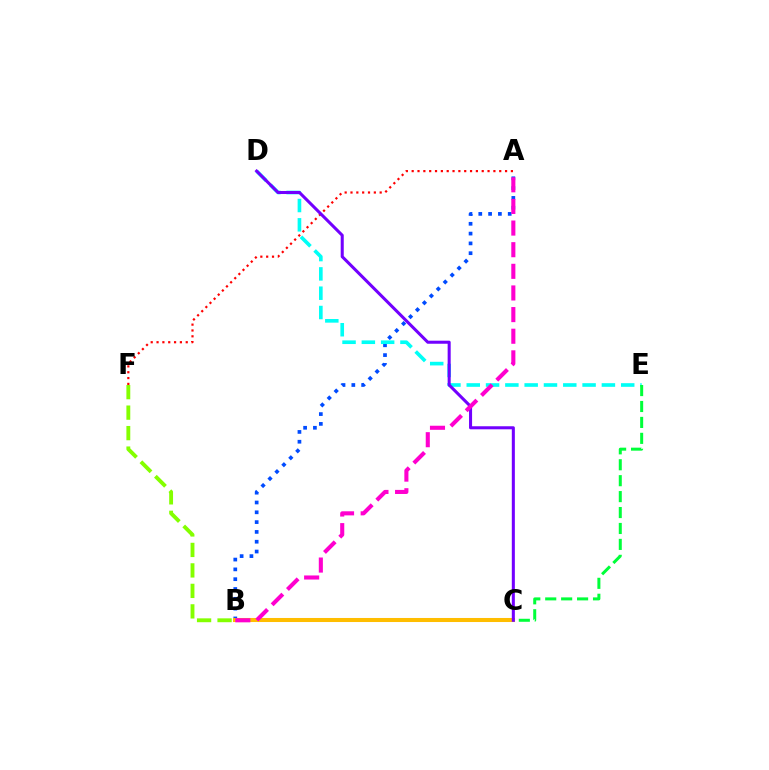{('A', 'B'): [{'color': '#004bff', 'line_style': 'dotted', 'thickness': 2.67}, {'color': '#ff00cf', 'line_style': 'dashed', 'thickness': 2.94}], ('A', 'F'): [{'color': '#ff0000', 'line_style': 'dotted', 'thickness': 1.59}], ('D', 'E'): [{'color': '#00fff6', 'line_style': 'dashed', 'thickness': 2.62}], ('B', 'E'): [{'color': '#00ff39', 'line_style': 'dashed', 'thickness': 2.16}], ('B', 'C'): [{'color': '#ffbd00', 'line_style': 'solid', 'thickness': 2.92}], ('C', 'D'): [{'color': '#7200ff', 'line_style': 'solid', 'thickness': 2.19}], ('B', 'F'): [{'color': '#84ff00', 'line_style': 'dashed', 'thickness': 2.78}]}